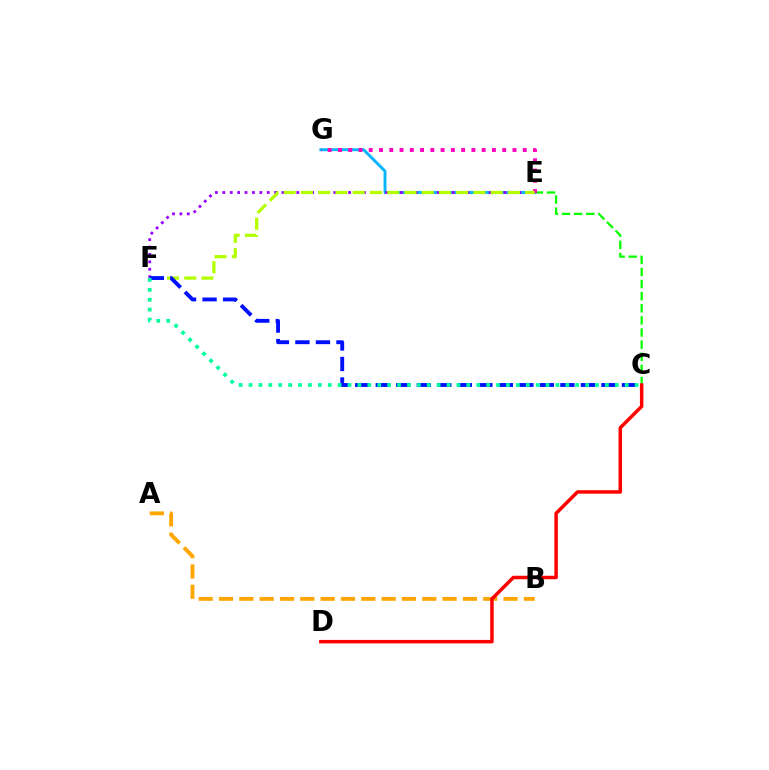{('C', 'E'): [{'color': '#08ff00', 'line_style': 'dashed', 'thickness': 1.65}], ('E', 'G'): [{'color': '#00b5ff', 'line_style': 'solid', 'thickness': 2.08}, {'color': '#ff00bd', 'line_style': 'dotted', 'thickness': 2.79}], ('E', 'F'): [{'color': '#9b00ff', 'line_style': 'dotted', 'thickness': 2.01}, {'color': '#b3ff00', 'line_style': 'dashed', 'thickness': 2.34}], ('A', 'B'): [{'color': '#ffa500', 'line_style': 'dashed', 'thickness': 2.76}], ('C', 'D'): [{'color': '#ff0000', 'line_style': 'solid', 'thickness': 2.51}], ('C', 'F'): [{'color': '#0010ff', 'line_style': 'dashed', 'thickness': 2.79}, {'color': '#00ff9d', 'line_style': 'dotted', 'thickness': 2.69}]}